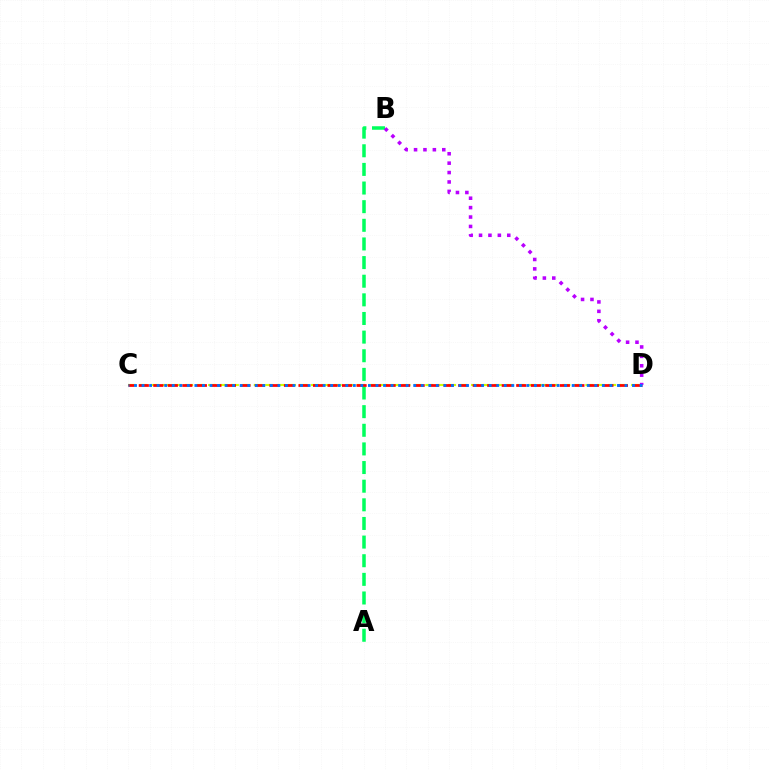{('C', 'D'): [{'color': '#d1ff00', 'line_style': 'dashed', 'thickness': 1.55}, {'color': '#ff0000', 'line_style': 'dashed', 'thickness': 1.97}, {'color': '#0074ff', 'line_style': 'dotted', 'thickness': 2.05}], ('A', 'B'): [{'color': '#00ff5c', 'line_style': 'dashed', 'thickness': 2.53}], ('B', 'D'): [{'color': '#b900ff', 'line_style': 'dotted', 'thickness': 2.56}]}